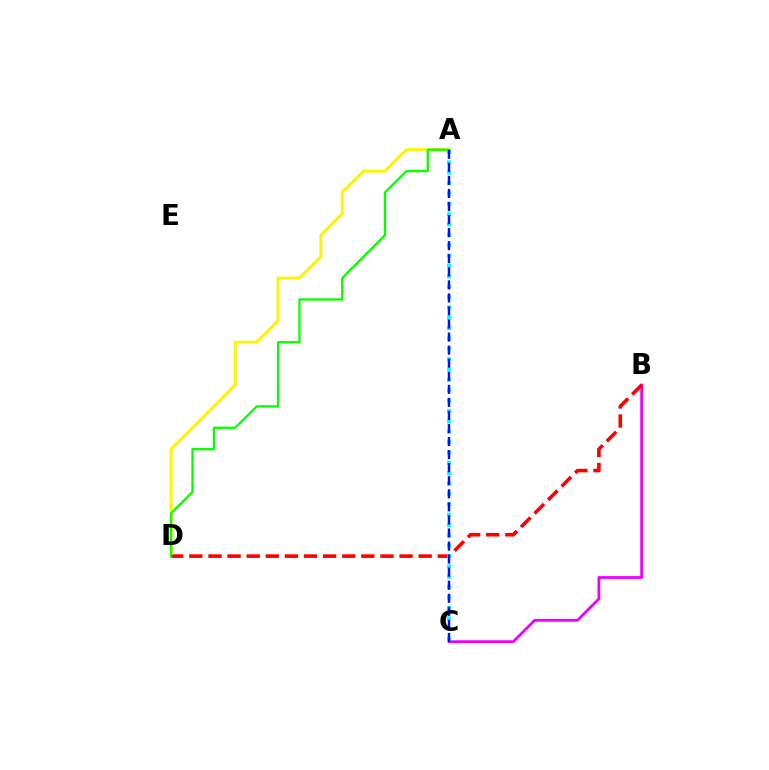{('A', 'D'): [{'color': '#fcf500', 'line_style': 'solid', 'thickness': 2.14}, {'color': '#08ff00', 'line_style': 'solid', 'thickness': 1.66}], ('B', 'C'): [{'color': '#ee00ff', 'line_style': 'solid', 'thickness': 2.01}], ('B', 'D'): [{'color': '#ff0000', 'line_style': 'dashed', 'thickness': 2.6}], ('A', 'C'): [{'color': '#00fff6', 'line_style': 'dotted', 'thickness': 2.82}, {'color': '#0010ff', 'line_style': 'dashed', 'thickness': 1.77}]}